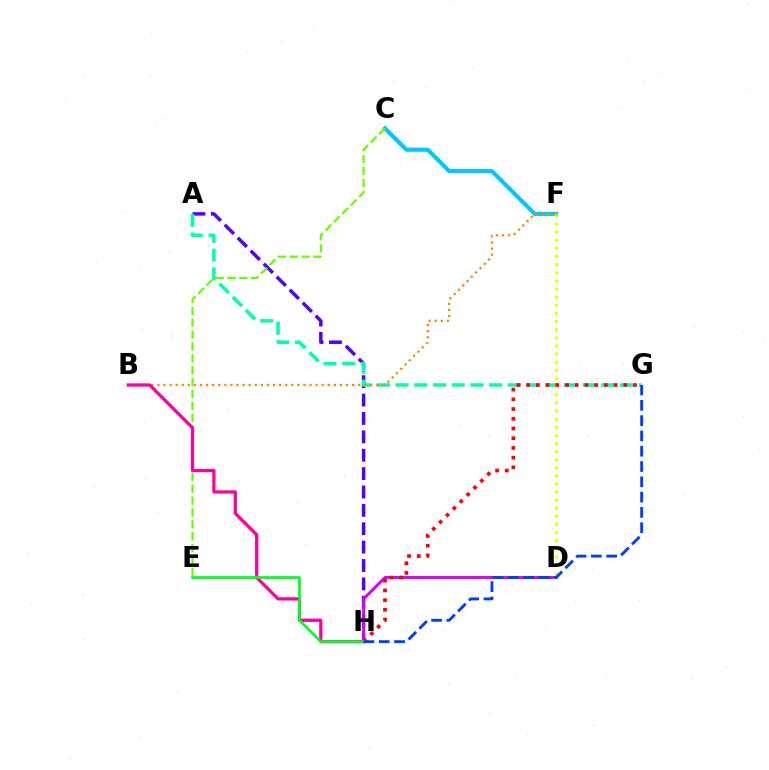{('C', 'F'): [{'color': '#00c7ff', 'line_style': 'solid', 'thickness': 2.96}], ('A', 'H'): [{'color': '#4f00ff', 'line_style': 'dashed', 'thickness': 2.5}], ('A', 'G'): [{'color': '#00ffaf', 'line_style': 'dashed', 'thickness': 2.54}], ('B', 'F'): [{'color': '#ff8800', 'line_style': 'dotted', 'thickness': 1.65}], ('C', 'E'): [{'color': '#66ff00', 'line_style': 'dashed', 'thickness': 1.61}], ('D', 'H'): [{'color': '#d600ff', 'line_style': 'solid', 'thickness': 2.11}], ('B', 'H'): [{'color': '#ff00a0', 'line_style': 'solid', 'thickness': 2.34}], ('D', 'F'): [{'color': '#eeff00', 'line_style': 'dotted', 'thickness': 2.21}], ('G', 'H'): [{'color': '#ff0000', 'line_style': 'dotted', 'thickness': 2.64}, {'color': '#003fff', 'line_style': 'dashed', 'thickness': 2.08}], ('E', 'H'): [{'color': '#00ff27', 'line_style': 'solid', 'thickness': 1.98}]}